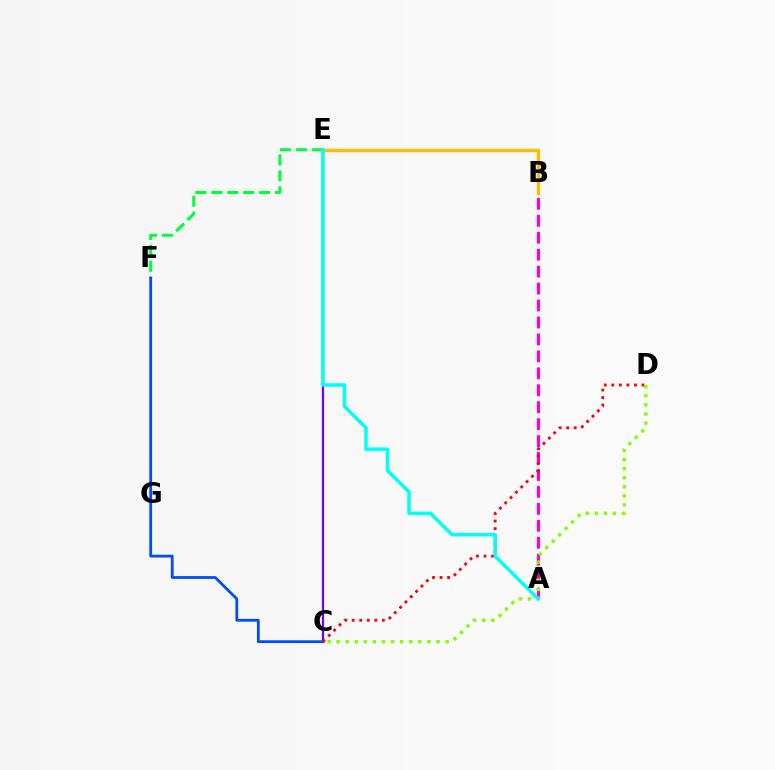{('C', 'E'): [{'color': '#7200ff', 'line_style': 'solid', 'thickness': 1.61}], ('E', 'F'): [{'color': '#00ff39', 'line_style': 'dashed', 'thickness': 2.16}], ('C', 'F'): [{'color': '#004bff', 'line_style': 'solid', 'thickness': 2.0}], ('A', 'B'): [{'color': '#ff00cf', 'line_style': 'dashed', 'thickness': 2.3}], ('C', 'D'): [{'color': '#ff0000', 'line_style': 'dotted', 'thickness': 2.05}, {'color': '#84ff00', 'line_style': 'dotted', 'thickness': 2.47}], ('B', 'E'): [{'color': '#ffbd00', 'line_style': 'solid', 'thickness': 2.47}], ('A', 'E'): [{'color': '#00fff6', 'line_style': 'solid', 'thickness': 2.52}]}